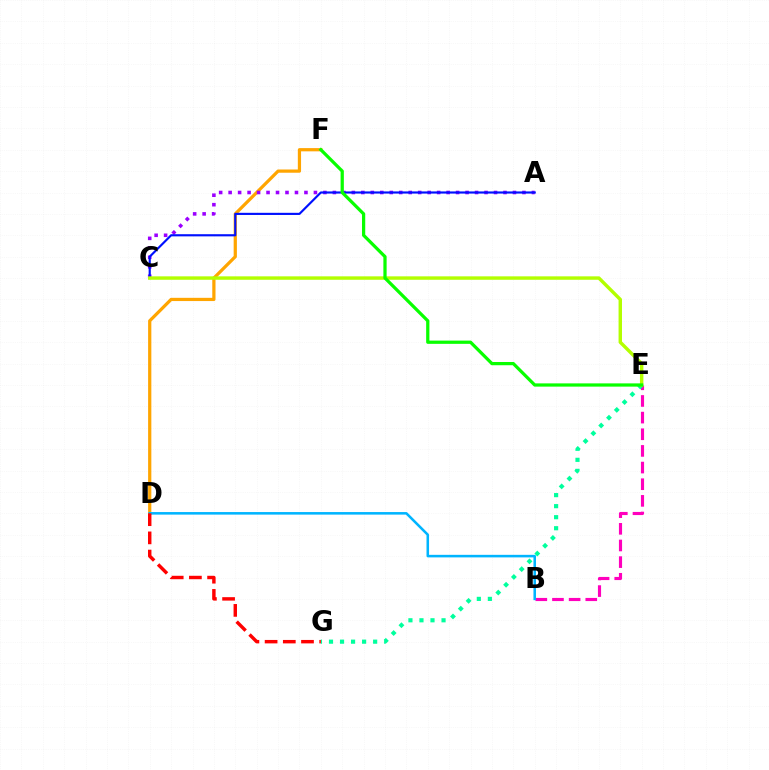{('D', 'F'): [{'color': '#ffa500', 'line_style': 'solid', 'thickness': 2.33}], ('A', 'C'): [{'color': '#9b00ff', 'line_style': 'dotted', 'thickness': 2.58}, {'color': '#0010ff', 'line_style': 'solid', 'thickness': 1.55}], ('B', 'E'): [{'color': '#ff00bd', 'line_style': 'dashed', 'thickness': 2.26}], ('B', 'D'): [{'color': '#00b5ff', 'line_style': 'solid', 'thickness': 1.84}], ('E', 'G'): [{'color': '#00ff9d', 'line_style': 'dotted', 'thickness': 3.0}], ('C', 'E'): [{'color': '#b3ff00', 'line_style': 'solid', 'thickness': 2.47}], ('E', 'F'): [{'color': '#08ff00', 'line_style': 'solid', 'thickness': 2.33}], ('D', 'G'): [{'color': '#ff0000', 'line_style': 'dashed', 'thickness': 2.47}]}